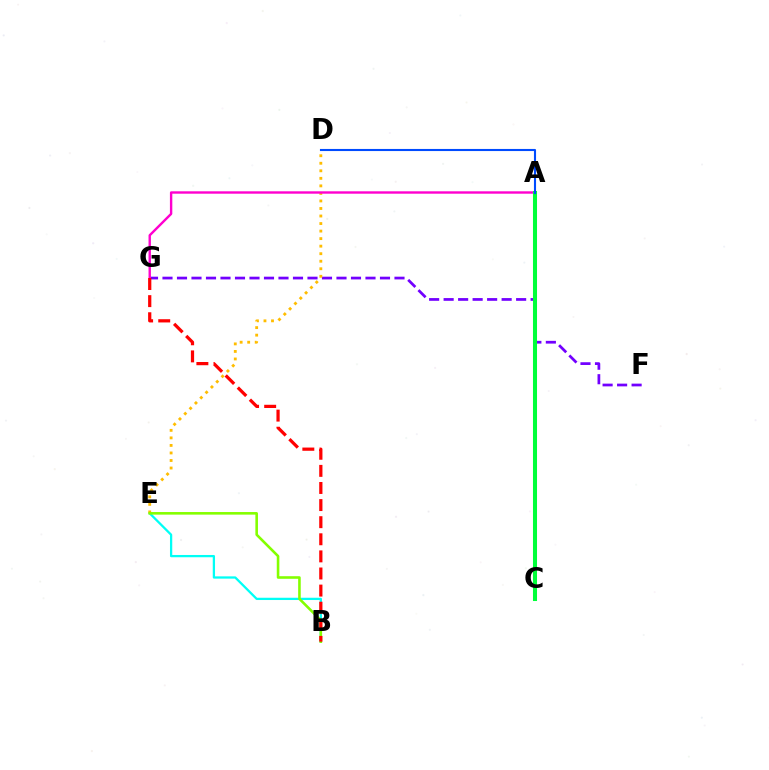{('F', 'G'): [{'color': '#7200ff', 'line_style': 'dashed', 'thickness': 1.97}], ('B', 'E'): [{'color': '#00fff6', 'line_style': 'solid', 'thickness': 1.63}, {'color': '#84ff00', 'line_style': 'solid', 'thickness': 1.87}], ('D', 'E'): [{'color': '#ffbd00', 'line_style': 'dotted', 'thickness': 2.05}], ('A', 'G'): [{'color': '#ff00cf', 'line_style': 'solid', 'thickness': 1.73}], ('A', 'C'): [{'color': '#00ff39', 'line_style': 'solid', 'thickness': 2.92}], ('A', 'D'): [{'color': '#004bff', 'line_style': 'solid', 'thickness': 1.52}], ('B', 'G'): [{'color': '#ff0000', 'line_style': 'dashed', 'thickness': 2.32}]}